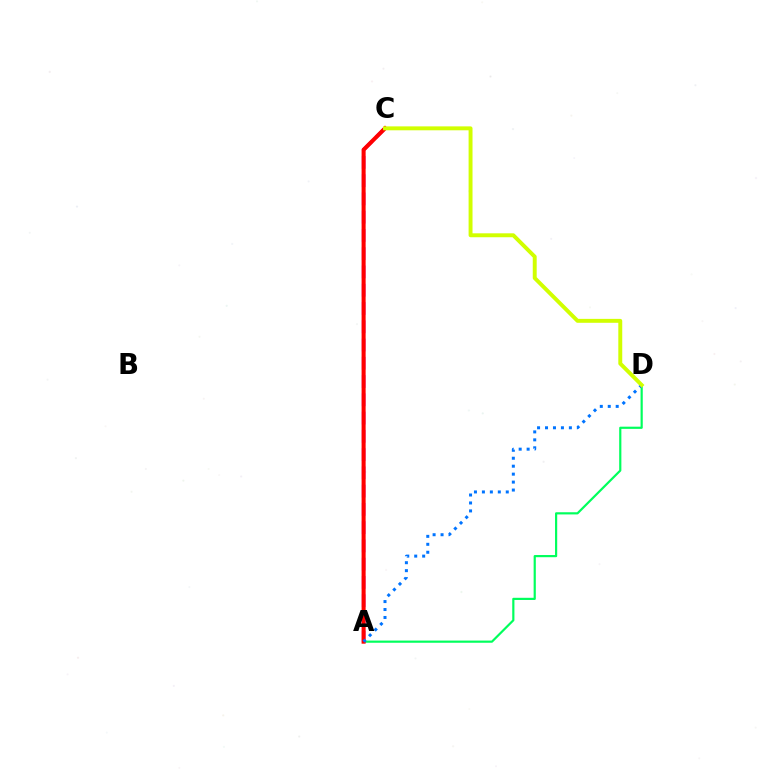{('A', 'C'): [{'color': '#b900ff', 'line_style': 'dashed', 'thickness': 2.48}, {'color': '#ff0000', 'line_style': 'solid', 'thickness': 2.91}], ('A', 'D'): [{'color': '#00ff5c', 'line_style': 'solid', 'thickness': 1.57}, {'color': '#0074ff', 'line_style': 'dotted', 'thickness': 2.16}], ('C', 'D'): [{'color': '#d1ff00', 'line_style': 'solid', 'thickness': 2.83}]}